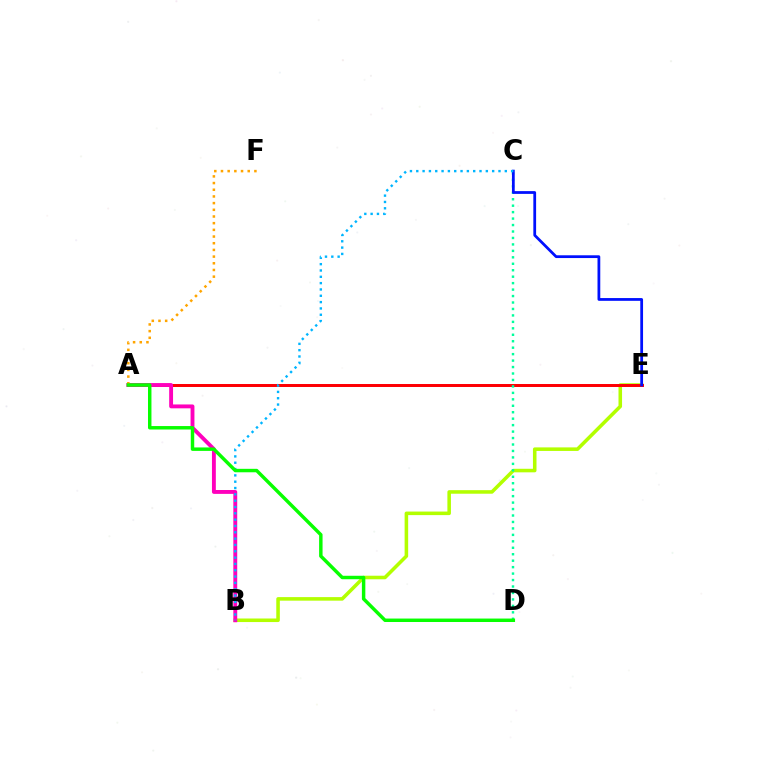{('B', 'E'): [{'color': '#b3ff00', 'line_style': 'solid', 'thickness': 2.56}], ('A', 'E'): [{'color': '#9b00ff', 'line_style': 'solid', 'thickness': 1.89}, {'color': '#ff0000', 'line_style': 'solid', 'thickness': 2.12}], ('A', 'B'): [{'color': '#ff00bd', 'line_style': 'solid', 'thickness': 2.79}], ('A', 'F'): [{'color': '#ffa500', 'line_style': 'dotted', 'thickness': 1.82}], ('C', 'D'): [{'color': '#00ff9d', 'line_style': 'dotted', 'thickness': 1.75}], ('C', 'E'): [{'color': '#0010ff', 'line_style': 'solid', 'thickness': 1.99}], ('B', 'C'): [{'color': '#00b5ff', 'line_style': 'dotted', 'thickness': 1.72}], ('A', 'D'): [{'color': '#08ff00', 'line_style': 'solid', 'thickness': 2.49}]}